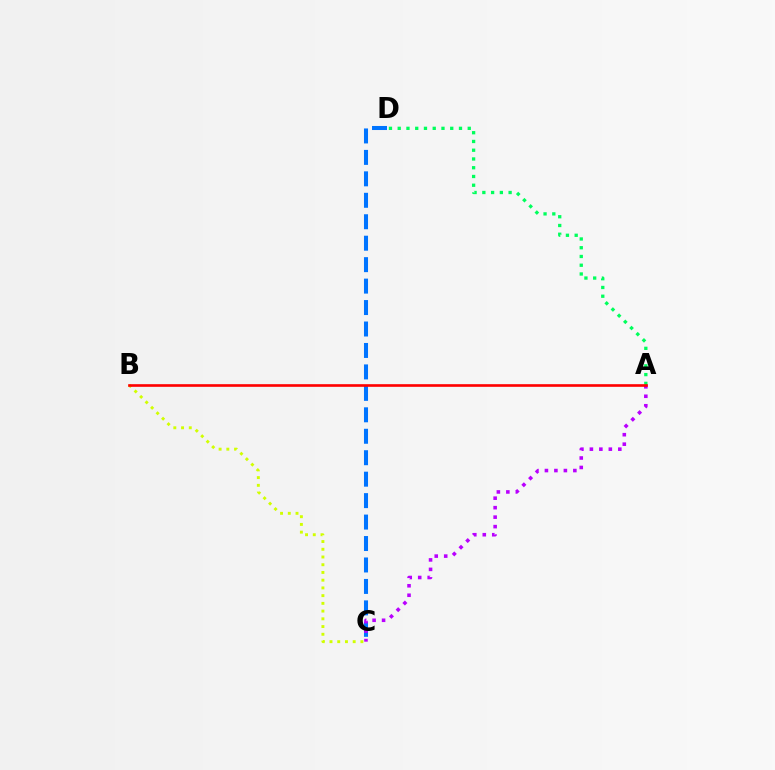{('C', 'D'): [{'color': '#0074ff', 'line_style': 'dashed', 'thickness': 2.91}], ('A', 'D'): [{'color': '#00ff5c', 'line_style': 'dotted', 'thickness': 2.38}], ('A', 'C'): [{'color': '#b900ff', 'line_style': 'dotted', 'thickness': 2.58}], ('B', 'C'): [{'color': '#d1ff00', 'line_style': 'dotted', 'thickness': 2.1}], ('A', 'B'): [{'color': '#ff0000', 'line_style': 'solid', 'thickness': 1.9}]}